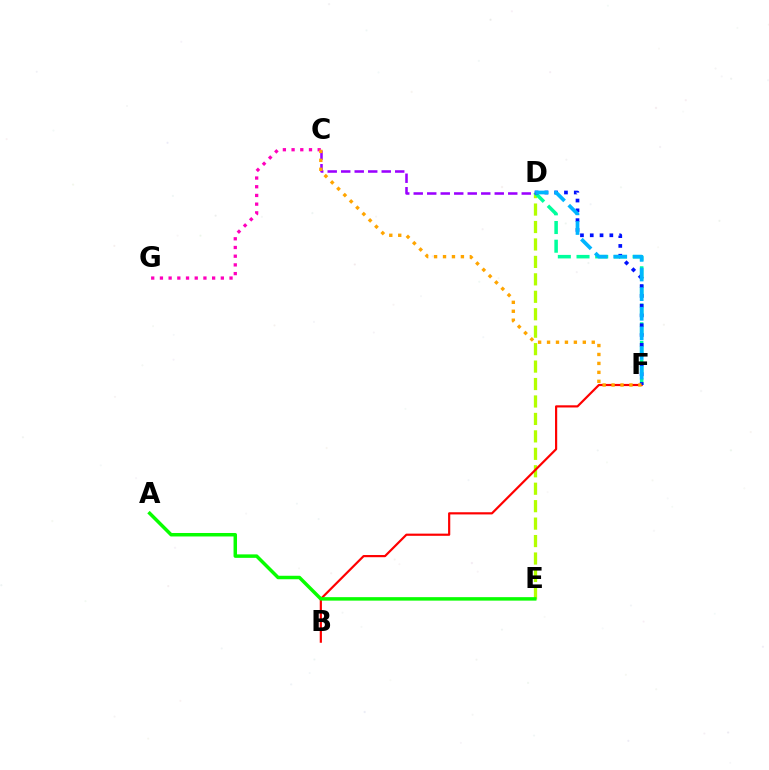{('D', 'E'): [{'color': '#b3ff00', 'line_style': 'dashed', 'thickness': 2.37}], ('B', 'F'): [{'color': '#ff0000', 'line_style': 'solid', 'thickness': 1.57}], ('D', 'F'): [{'color': '#00ff9d', 'line_style': 'dashed', 'thickness': 2.54}, {'color': '#0010ff', 'line_style': 'dotted', 'thickness': 2.66}, {'color': '#00b5ff', 'line_style': 'dashed', 'thickness': 2.67}], ('C', 'G'): [{'color': '#ff00bd', 'line_style': 'dotted', 'thickness': 2.36}], ('A', 'E'): [{'color': '#08ff00', 'line_style': 'solid', 'thickness': 2.5}], ('C', 'D'): [{'color': '#9b00ff', 'line_style': 'dashed', 'thickness': 1.83}], ('C', 'F'): [{'color': '#ffa500', 'line_style': 'dotted', 'thickness': 2.43}]}